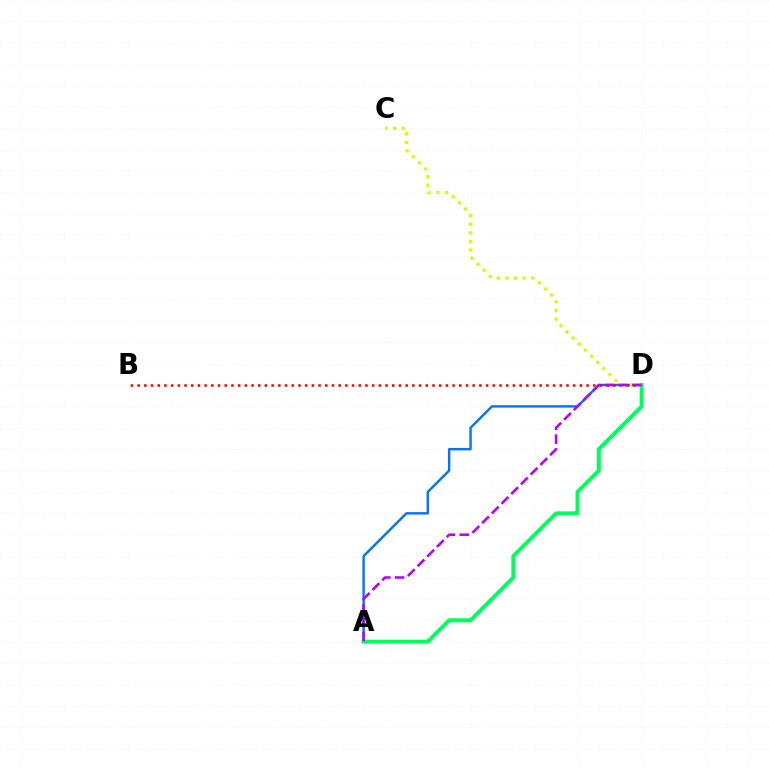{('A', 'D'): [{'color': '#0074ff', 'line_style': 'solid', 'thickness': 1.74}, {'color': '#00ff5c', 'line_style': 'solid', 'thickness': 2.85}, {'color': '#b900ff', 'line_style': 'dashed', 'thickness': 1.87}], ('B', 'D'): [{'color': '#ff0000', 'line_style': 'dotted', 'thickness': 1.82}], ('C', 'D'): [{'color': '#d1ff00', 'line_style': 'dotted', 'thickness': 2.35}]}